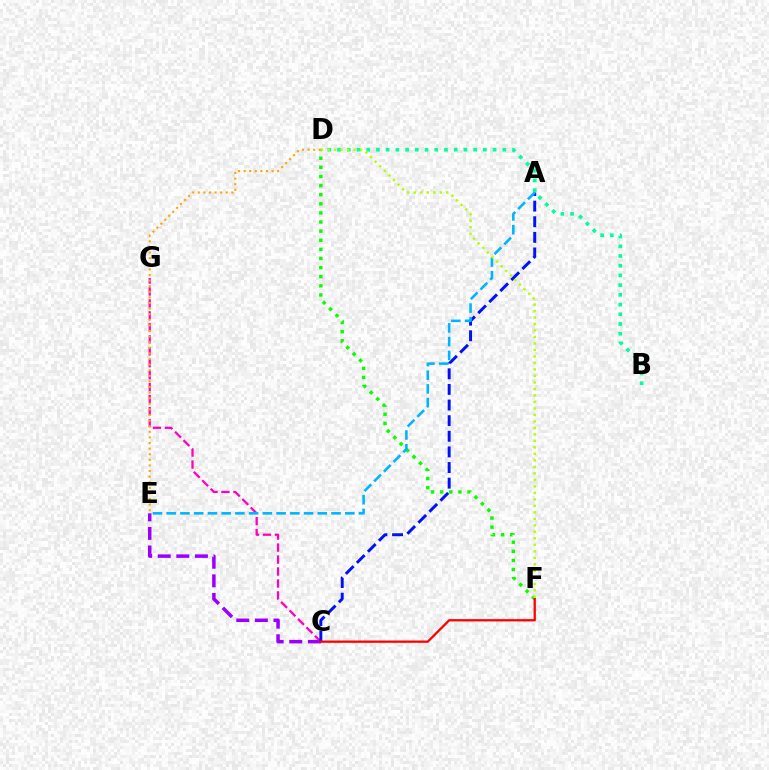{('C', 'E'): [{'color': '#9b00ff', 'line_style': 'dashed', 'thickness': 2.53}], ('B', 'D'): [{'color': '#00ff9d', 'line_style': 'dotted', 'thickness': 2.64}], ('D', 'F'): [{'color': '#08ff00', 'line_style': 'dotted', 'thickness': 2.48}, {'color': '#b3ff00', 'line_style': 'dotted', 'thickness': 1.76}], ('C', 'G'): [{'color': '#ff00bd', 'line_style': 'dashed', 'thickness': 1.62}], ('A', 'C'): [{'color': '#0010ff', 'line_style': 'dashed', 'thickness': 2.12}], ('A', 'E'): [{'color': '#00b5ff', 'line_style': 'dashed', 'thickness': 1.87}], ('D', 'E'): [{'color': '#ffa500', 'line_style': 'dotted', 'thickness': 1.52}], ('C', 'F'): [{'color': '#ff0000', 'line_style': 'solid', 'thickness': 1.65}]}